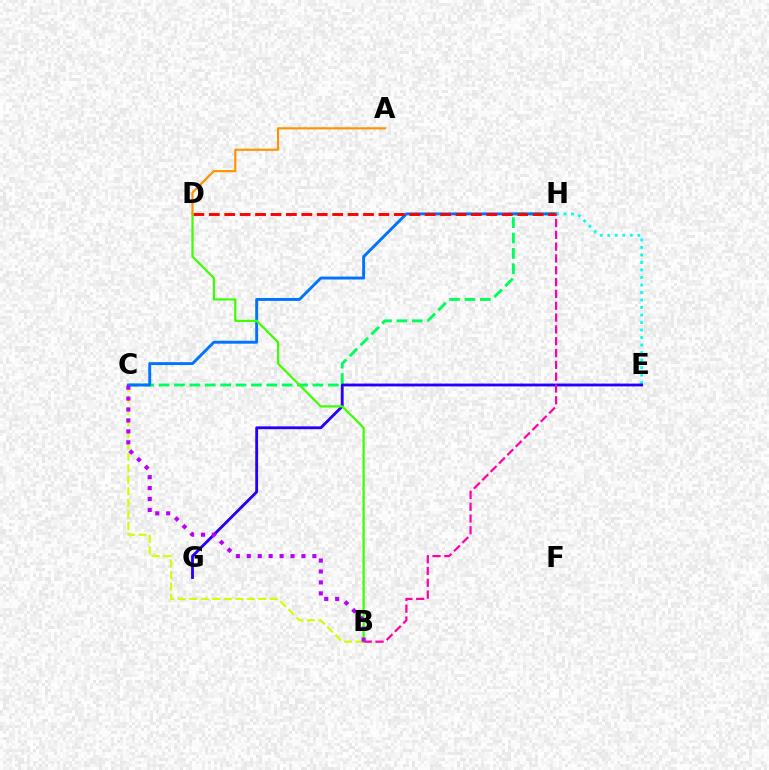{('B', 'C'): [{'color': '#d1ff00', 'line_style': 'dashed', 'thickness': 1.56}, {'color': '#b900ff', 'line_style': 'dotted', 'thickness': 2.97}], ('C', 'H'): [{'color': '#00ff5c', 'line_style': 'dashed', 'thickness': 2.09}, {'color': '#0074ff', 'line_style': 'solid', 'thickness': 2.1}], ('E', 'H'): [{'color': '#00fff6', 'line_style': 'dotted', 'thickness': 2.04}], ('D', 'H'): [{'color': '#ff0000', 'line_style': 'dashed', 'thickness': 2.09}], ('E', 'G'): [{'color': '#2500ff', 'line_style': 'solid', 'thickness': 2.04}], ('B', 'H'): [{'color': '#ff00ac', 'line_style': 'dashed', 'thickness': 1.61}], ('B', 'D'): [{'color': '#3dff00', 'line_style': 'solid', 'thickness': 1.59}], ('A', 'D'): [{'color': '#ff9400', 'line_style': 'solid', 'thickness': 1.58}]}